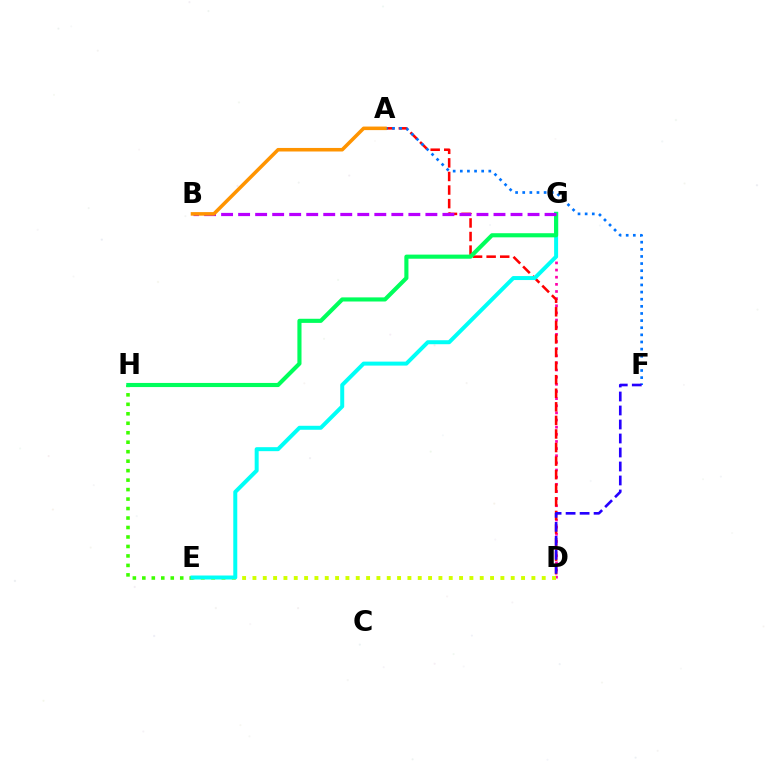{('D', 'G'): [{'color': '#ff00ac', 'line_style': 'dotted', 'thickness': 1.94}], ('E', 'H'): [{'color': '#3dff00', 'line_style': 'dotted', 'thickness': 2.57}], ('A', 'D'): [{'color': '#ff0000', 'line_style': 'dashed', 'thickness': 1.84}], ('D', 'E'): [{'color': '#d1ff00', 'line_style': 'dotted', 'thickness': 2.81}], ('A', 'F'): [{'color': '#0074ff', 'line_style': 'dotted', 'thickness': 1.94}], ('E', 'G'): [{'color': '#00fff6', 'line_style': 'solid', 'thickness': 2.87}], ('G', 'H'): [{'color': '#00ff5c', 'line_style': 'solid', 'thickness': 2.96}], ('B', 'G'): [{'color': '#b900ff', 'line_style': 'dashed', 'thickness': 2.31}], ('A', 'B'): [{'color': '#ff9400', 'line_style': 'solid', 'thickness': 2.56}], ('D', 'F'): [{'color': '#2500ff', 'line_style': 'dashed', 'thickness': 1.9}]}